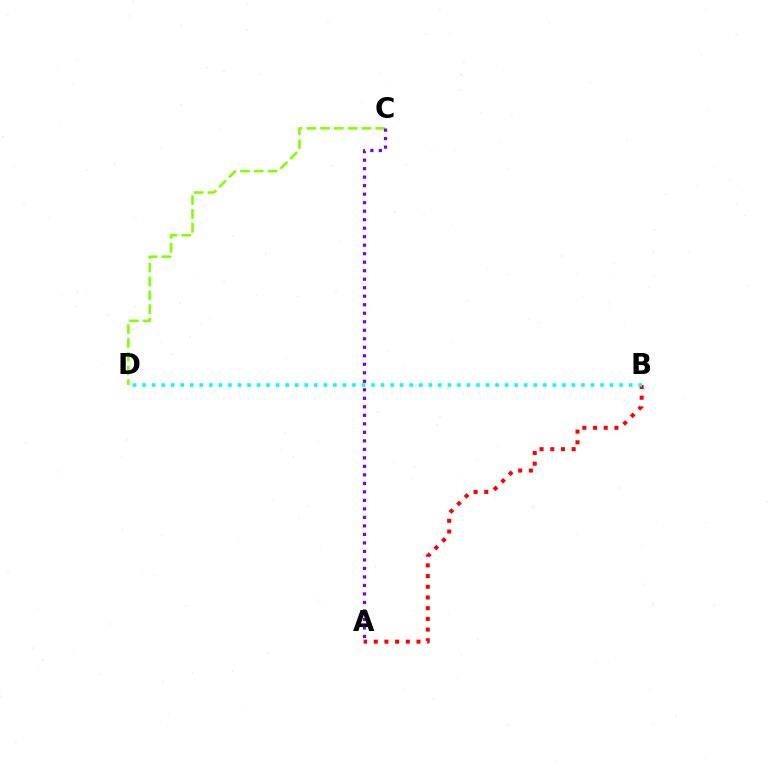{('C', 'D'): [{'color': '#84ff00', 'line_style': 'dashed', 'thickness': 1.87}], ('A', 'B'): [{'color': '#ff0000', 'line_style': 'dotted', 'thickness': 2.91}], ('A', 'C'): [{'color': '#7200ff', 'line_style': 'dotted', 'thickness': 2.31}], ('B', 'D'): [{'color': '#00fff6', 'line_style': 'dotted', 'thickness': 2.59}]}